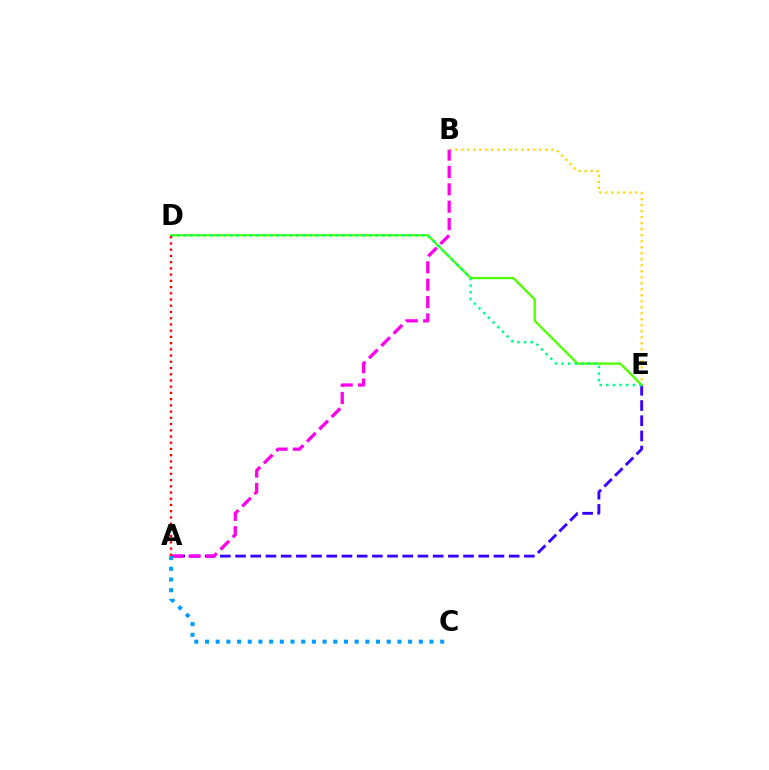{('A', 'E'): [{'color': '#3700ff', 'line_style': 'dashed', 'thickness': 2.06}], ('D', 'E'): [{'color': '#4fff00', 'line_style': 'solid', 'thickness': 1.67}, {'color': '#00ff86', 'line_style': 'dotted', 'thickness': 1.8}], ('B', 'E'): [{'color': '#ffd500', 'line_style': 'dotted', 'thickness': 1.63}], ('A', 'B'): [{'color': '#ff00ed', 'line_style': 'dashed', 'thickness': 2.36}], ('A', 'C'): [{'color': '#009eff', 'line_style': 'dotted', 'thickness': 2.9}], ('A', 'D'): [{'color': '#ff0000', 'line_style': 'dotted', 'thickness': 1.69}]}